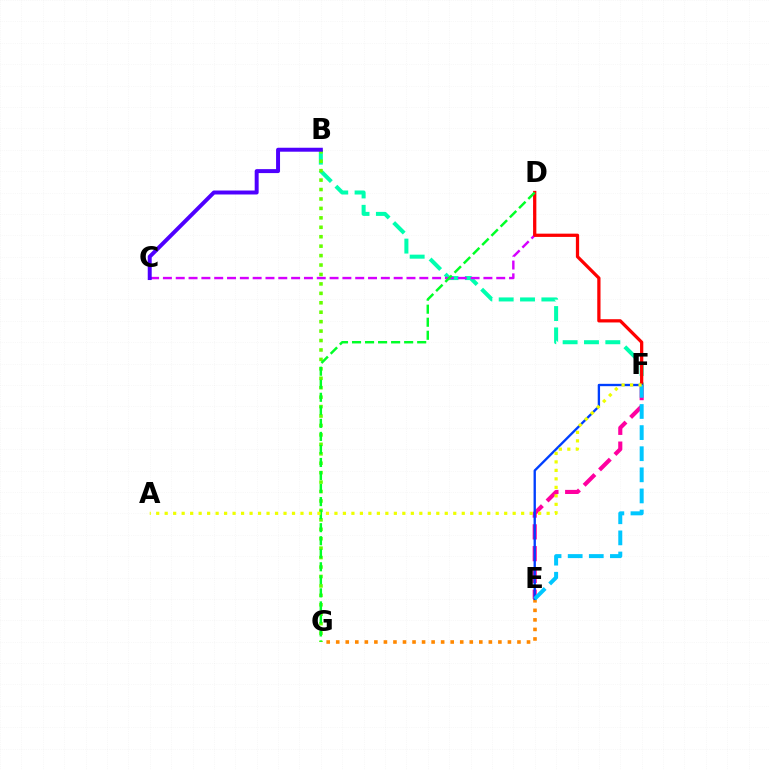{('B', 'F'): [{'color': '#00ffaf', 'line_style': 'dashed', 'thickness': 2.9}], ('E', 'F'): [{'color': '#ff00a0', 'line_style': 'dashed', 'thickness': 2.96}, {'color': '#003fff', 'line_style': 'solid', 'thickness': 1.69}, {'color': '#00c7ff', 'line_style': 'dashed', 'thickness': 2.87}], ('E', 'G'): [{'color': '#ff8800', 'line_style': 'dotted', 'thickness': 2.59}], ('C', 'D'): [{'color': '#d600ff', 'line_style': 'dashed', 'thickness': 1.74}], ('D', 'F'): [{'color': '#ff0000', 'line_style': 'solid', 'thickness': 2.34}], ('B', 'G'): [{'color': '#66ff00', 'line_style': 'dotted', 'thickness': 2.56}], ('D', 'G'): [{'color': '#00ff27', 'line_style': 'dashed', 'thickness': 1.77}], ('B', 'C'): [{'color': '#4f00ff', 'line_style': 'solid', 'thickness': 2.85}], ('A', 'F'): [{'color': '#eeff00', 'line_style': 'dotted', 'thickness': 2.31}]}